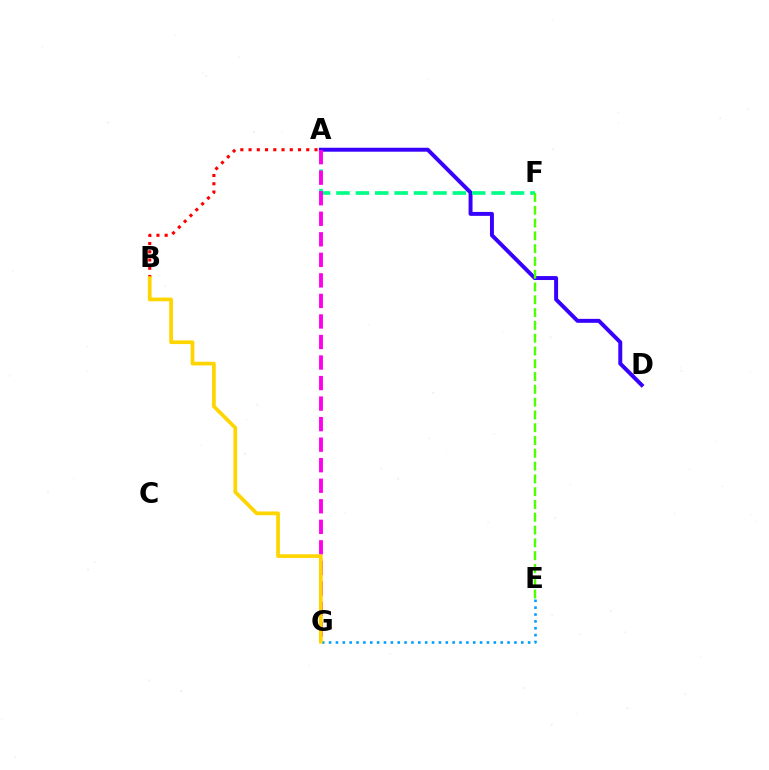{('A', 'D'): [{'color': '#3700ff', 'line_style': 'solid', 'thickness': 2.84}], ('A', 'F'): [{'color': '#00ff86', 'line_style': 'dashed', 'thickness': 2.64}], ('A', 'B'): [{'color': '#ff0000', 'line_style': 'dotted', 'thickness': 2.24}], ('A', 'G'): [{'color': '#ff00ed', 'line_style': 'dashed', 'thickness': 2.79}], ('E', 'F'): [{'color': '#4fff00', 'line_style': 'dashed', 'thickness': 1.74}], ('E', 'G'): [{'color': '#009eff', 'line_style': 'dotted', 'thickness': 1.87}], ('B', 'G'): [{'color': '#ffd500', 'line_style': 'solid', 'thickness': 2.68}]}